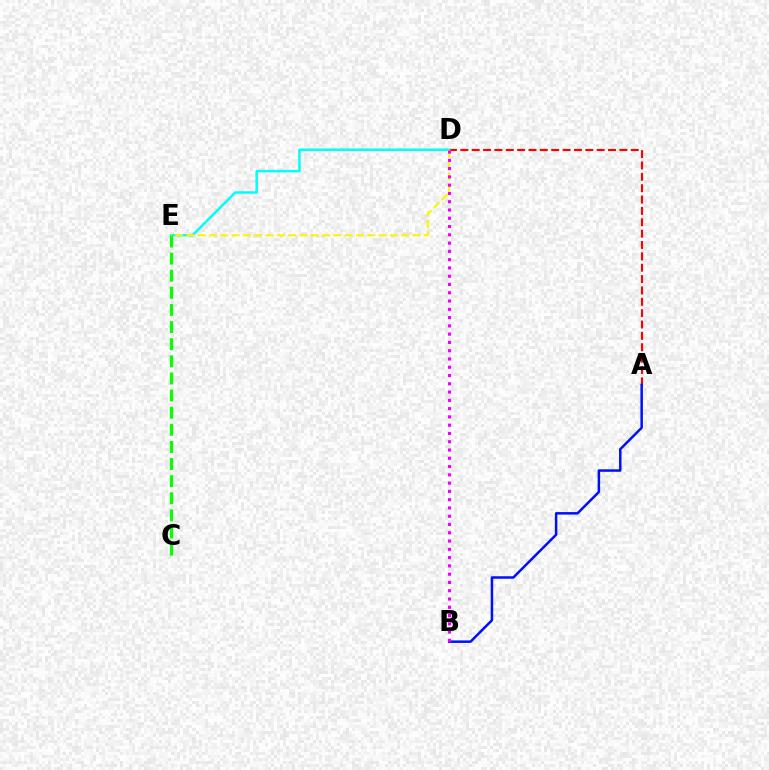{('A', 'D'): [{'color': '#ff0000', 'line_style': 'dashed', 'thickness': 1.54}], ('D', 'E'): [{'color': '#00fff6', 'line_style': 'solid', 'thickness': 1.78}, {'color': '#fcf500', 'line_style': 'dashed', 'thickness': 1.54}], ('A', 'B'): [{'color': '#0010ff', 'line_style': 'solid', 'thickness': 1.81}], ('C', 'E'): [{'color': '#08ff00', 'line_style': 'dashed', 'thickness': 2.33}], ('B', 'D'): [{'color': '#ee00ff', 'line_style': 'dotted', 'thickness': 2.25}]}